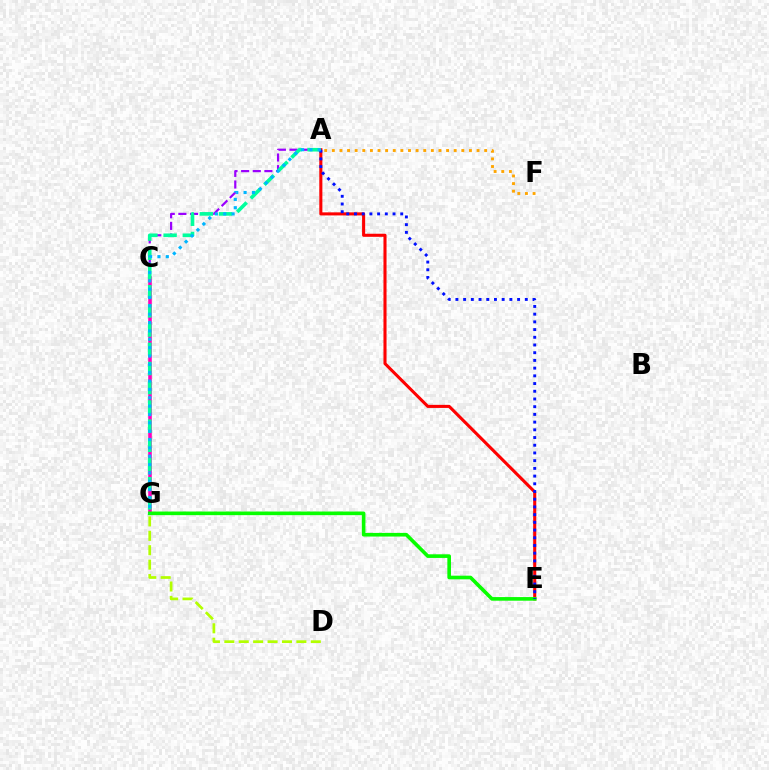{('A', 'E'): [{'color': '#ff0000', 'line_style': 'solid', 'thickness': 2.21}, {'color': '#0010ff', 'line_style': 'dotted', 'thickness': 2.1}], ('C', 'G'): [{'color': '#ff00bd', 'line_style': 'solid', 'thickness': 2.58}], ('A', 'C'): [{'color': '#9b00ff', 'line_style': 'dashed', 'thickness': 1.58}], ('A', 'G'): [{'color': '#00ff9d', 'line_style': 'dashed', 'thickness': 2.61}, {'color': '#00b5ff', 'line_style': 'dotted', 'thickness': 2.27}], ('E', 'G'): [{'color': '#08ff00', 'line_style': 'solid', 'thickness': 2.61}], ('D', 'G'): [{'color': '#b3ff00', 'line_style': 'dashed', 'thickness': 1.96}], ('A', 'F'): [{'color': '#ffa500', 'line_style': 'dotted', 'thickness': 2.07}]}